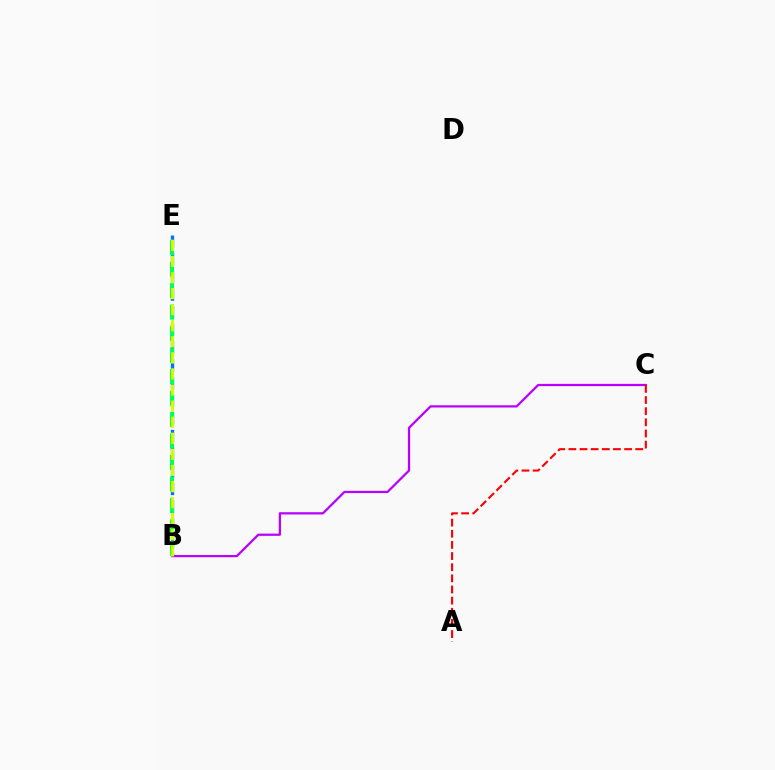{('B', 'E'): [{'color': '#0074ff', 'line_style': 'dashed', 'thickness': 2.4}, {'color': '#00ff5c', 'line_style': 'dashed', 'thickness': 2.92}, {'color': '#d1ff00', 'line_style': 'dashed', 'thickness': 2.18}], ('B', 'C'): [{'color': '#b900ff', 'line_style': 'solid', 'thickness': 1.61}], ('A', 'C'): [{'color': '#ff0000', 'line_style': 'dashed', 'thickness': 1.51}]}